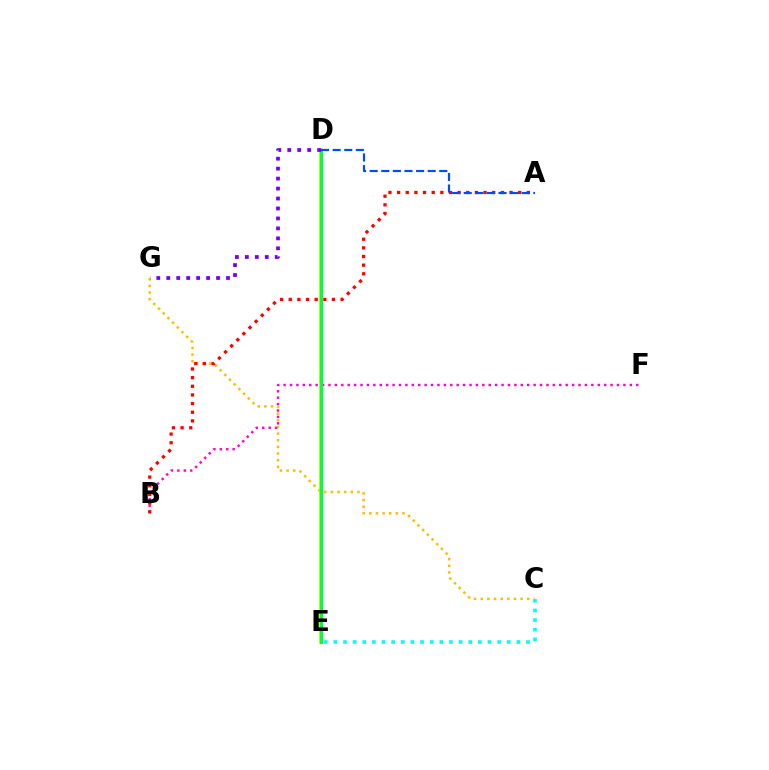{('C', 'E'): [{'color': '#00fff6', 'line_style': 'dotted', 'thickness': 2.62}], ('B', 'F'): [{'color': '#ff00cf', 'line_style': 'dotted', 'thickness': 1.74}], ('C', 'G'): [{'color': '#ffbd00', 'line_style': 'dotted', 'thickness': 1.8}], ('D', 'E'): [{'color': '#84ff00', 'line_style': 'solid', 'thickness': 2.57}, {'color': '#00ff39', 'line_style': 'solid', 'thickness': 2.1}], ('A', 'B'): [{'color': '#ff0000', 'line_style': 'dotted', 'thickness': 2.35}], ('D', 'G'): [{'color': '#7200ff', 'line_style': 'dotted', 'thickness': 2.71}], ('A', 'D'): [{'color': '#004bff', 'line_style': 'dashed', 'thickness': 1.58}]}